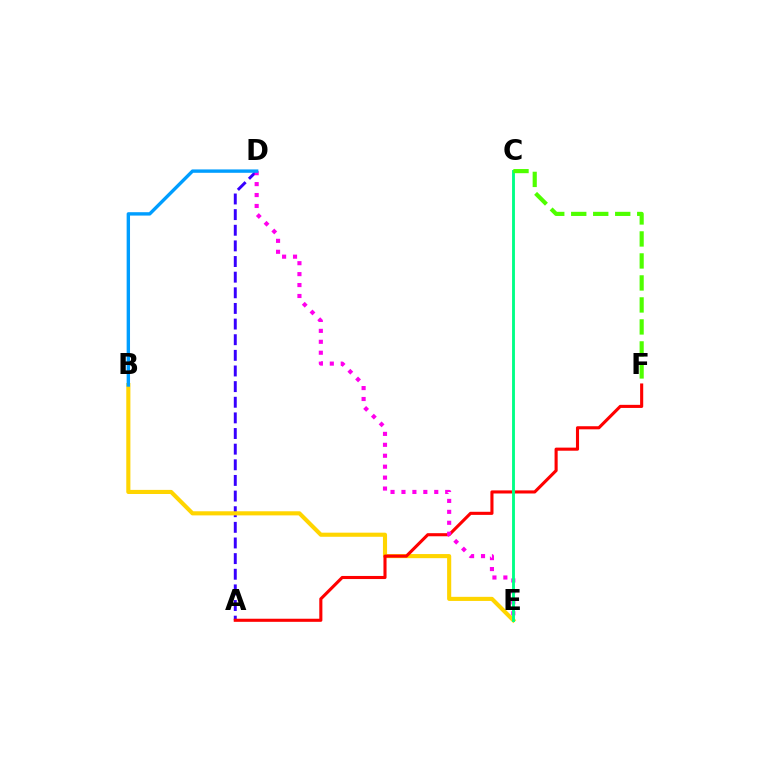{('A', 'D'): [{'color': '#3700ff', 'line_style': 'dashed', 'thickness': 2.12}], ('B', 'E'): [{'color': '#ffd500', 'line_style': 'solid', 'thickness': 2.96}], ('A', 'F'): [{'color': '#ff0000', 'line_style': 'solid', 'thickness': 2.23}], ('D', 'E'): [{'color': '#ff00ed', 'line_style': 'dotted', 'thickness': 2.97}], ('C', 'E'): [{'color': '#00ff86', 'line_style': 'solid', 'thickness': 2.07}], ('B', 'D'): [{'color': '#009eff', 'line_style': 'solid', 'thickness': 2.43}], ('C', 'F'): [{'color': '#4fff00', 'line_style': 'dashed', 'thickness': 2.99}]}